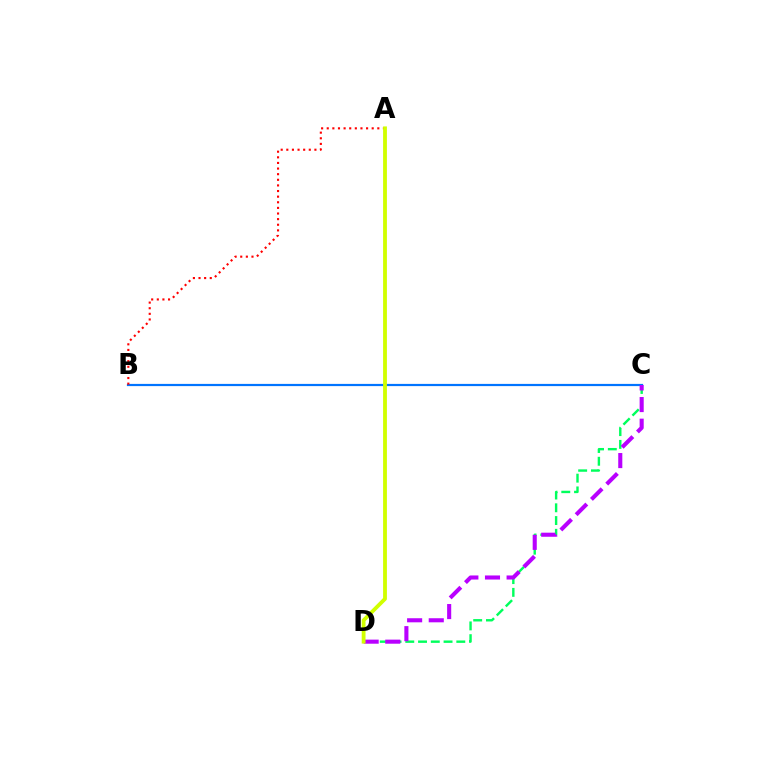{('B', 'C'): [{'color': '#0074ff', 'line_style': 'solid', 'thickness': 1.59}], ('C', 'D'): [{'color': '#00ff5c', 'line_style': 'dashed', 'thickness': 1.73}, {'color': '#b900ff', 'line_style': 'dashed', 'thickness': 2.94}], ('A', 'B'): [{'color': '#ff0000', 'line_style': 'dotted', 'thickness': 1.53}], ('A', 'D'): [{'color': '#d1ff00', 'line_style': 'solid', 'thickness': 2.75}]}